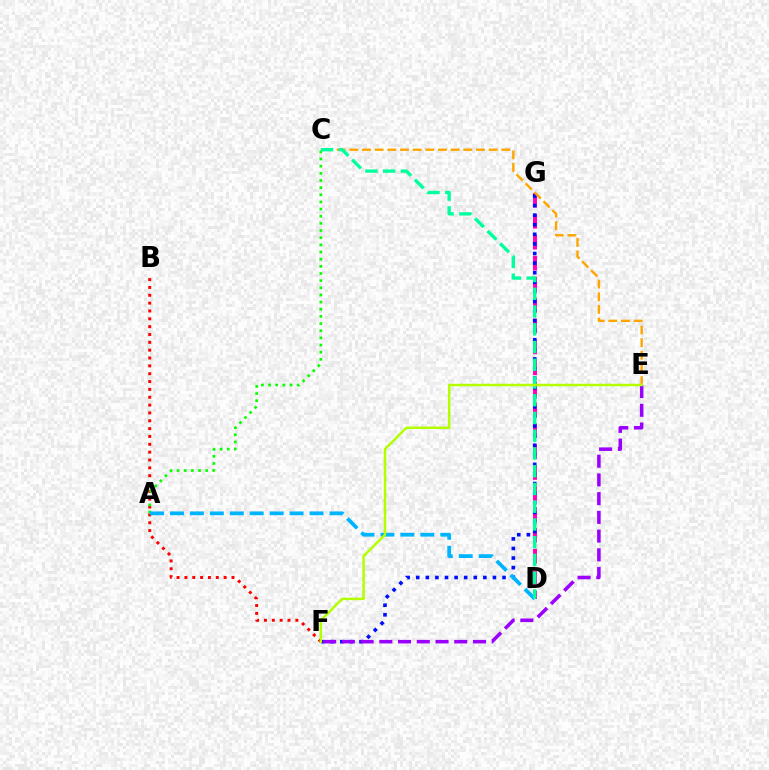{('D', 'G'): [{'color': '#ff00bd', 'line_style': 'dashed', 'thickness': 2.84}], ('B', 'F'): [{'color': '#ff0000', 'line_style': 'dotted', 'thickness': 2.13}], ('F', 'G'): [{'color': '#0010ff', 'line_style': 'dotted', 'thickness': 2.6}], ('A', 'C'): [{'color': '#08ff00', 'line_style': 'dotted', 'thickness': 1.94}], ('C', 'E'): [{'color': '#ffa500', 'line_style': 'dashed', 'thickness': 1.72}], ('A', 'D'): [{'color': '#00b5ff', 'line_style': 'dashed', 'thickness': 2.71}], ('E', 'F'): [{'color': '#9b00ff', 'line_style': 'dashed', 'thickness': 2.55}, {'color': '#b3ff00', 'line_style': 'solid', 'thickness': 1.79}], ('C', 'D'): [{'color': '#00ff9d', 'line_style': 'dashed', 'thickness': 2.41}]}